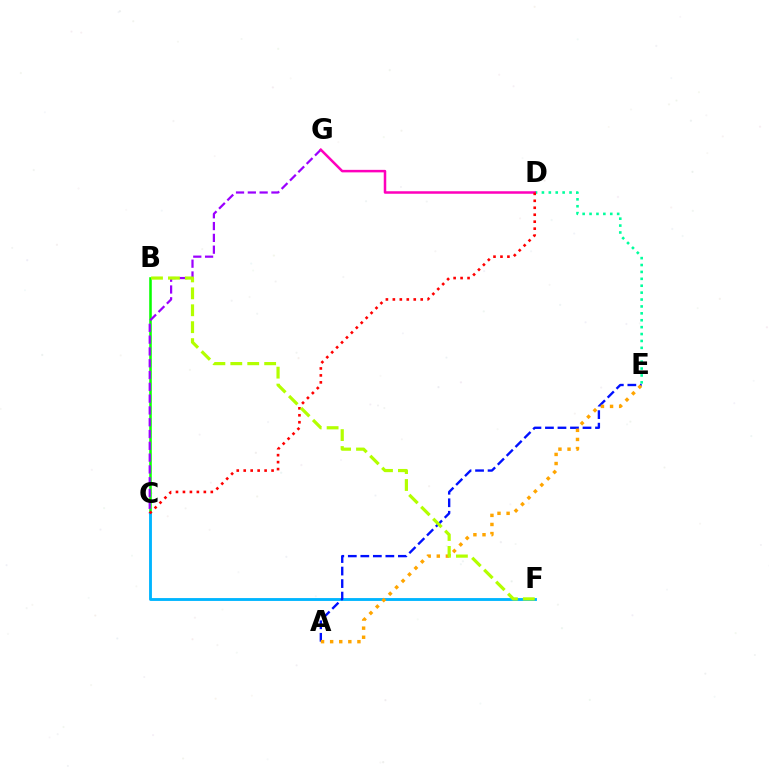{('B', 'C'): [{'color': '#08ff00', 'line_style': 'solid', 'thickness': 1.84}], ('C', 'G'): [{'color': '#9b00ff', 'line_style': 'dashed', 'thickness': 1.6}], ('C', 'F'): [{'color': '#00b5ff', 'line_style': 'solid', 'thickness': 2.06}], ('A', 'E'): [{'color': '#0010ff', 'line_style': 'dashed', 'thickness': 1.7}, {'color': '#ffa500', 'line_style': 'dotted', 'thickness': 2.47}], ('D', 'E'): [{'color': '#00ff9d', 'line_style': 'dotted', 'thickness': 1.88}], ('D', 'G'): [{'color': '#ff00bd', 'line_style': 'solid', 'thickness': 1.81}], ('C', 'D'): [{'color': '#ff0000', 'line_style': 'dotted', 'thickness': 1.89}], ('B', 'F'): [{'color': '#b3ff00', 'line_style': 'dashed', 'thickness': 2.3}]}